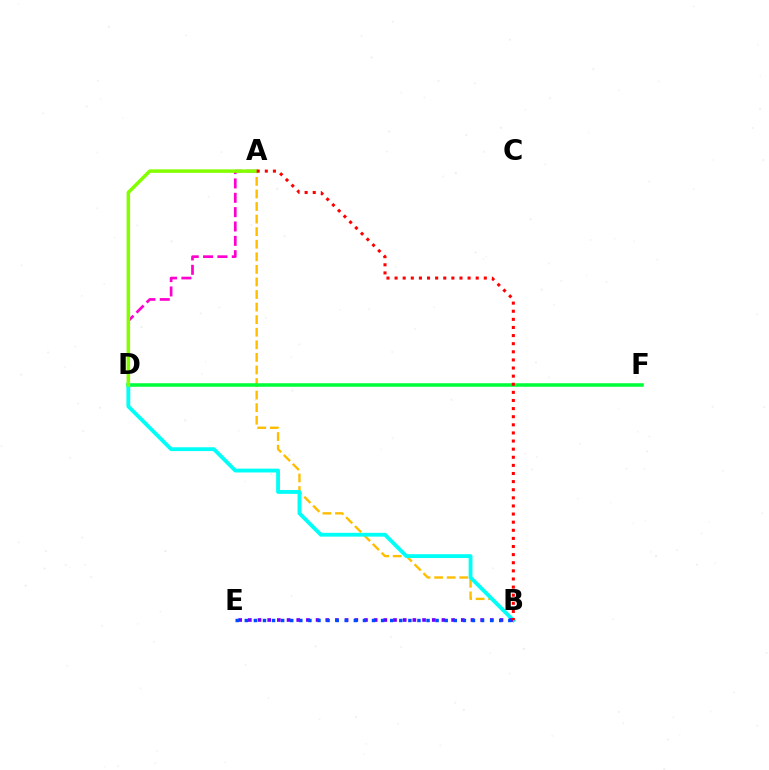{('A', 'B'): [{'color': '#ffbd00', 'line_style': 'dashed', 'thickness': 1.71}, {'color': '#ff0000', 'line_style': 'dotted', 'thickness': 2.2}], ('D', 'F'): [{'color': '#00ff39', 'line_style': 'solid', 'thickness': 2.54}], ('A', 'D'): [{'color': '#ff00cf', 'line_style': 'dashed', 'thickness': 1.95}, {'color': '#84ff00', 'line_style': 'solid', 'thickness': 2.54}], ('B', 'D'): [{'color': '#00fff6', 'line_style': 'solid', 'thickness': 2.76}], ('B', 'E'): [{'color': '#7200ff', 'line_style': 'dotted', 'thickness': 2.63}, {'color': '#004bff', 'line_style': 'dotted', 'thickness': 2.47}]}